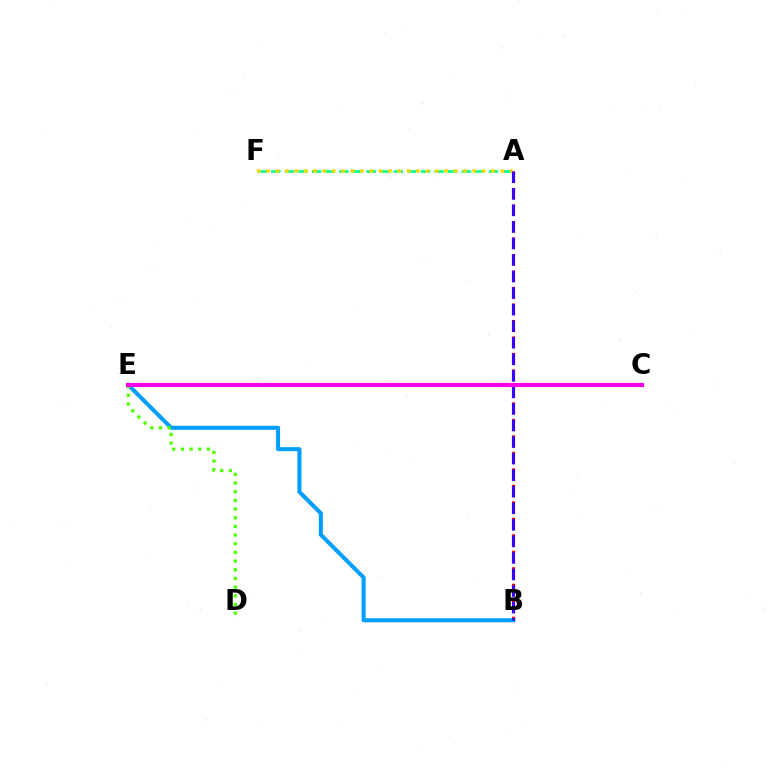{('A', 'B'): [{'color': '#ff0000', 'line_style': 'dotted', 'thickness': 2.24}, {'color': '#3700ff', 'line_style': 'dashed', 'thickness': 2.25}], ('A', 'F'): [{'color': '#00ff86', 'line_style': 'dashed', 'thickness': 1.85}, {'color': '#ffd500', 'line_style': 'dotted', 'thickness': 2.55}], ('B', 'E'): [{'color': '#009eff', 'line_style': 'solid', 'thickness': 2.92}], ('D', 'E'): [{'color': '#4fff00', 'line_style': 'dotted', 'thickness': 2.36}], ('C', 'E'): [{'color': '#ff00ed', 'line_style': 'solid', 'thickness': 2.96}]}